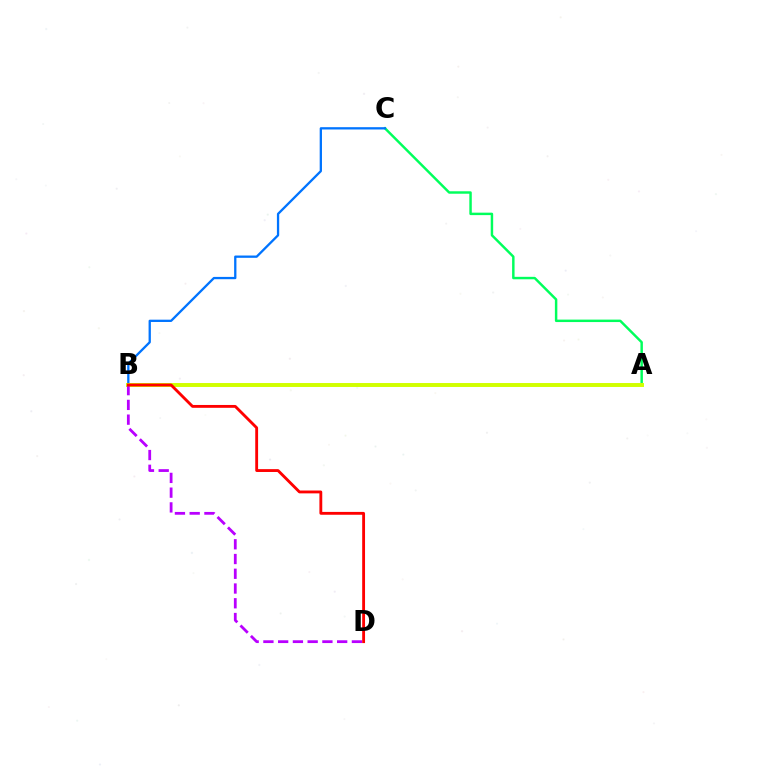{('A', 'C'): [{'color': '#00ff5c', 'line_style': 'solid', 'thickness': 1.77}], ('B', 'C'): [{'color': '#0074ff', 'line_style': 'solid', 'thickness': 1.65}], ('A', 'B'): [{'color': '#d1ff00', 'line_style': 'solid', 'thickness': 2.83}], ('B', 'D'): [{'color': '#b900ff', 'line_style': 'dashed', 'thickness': 2.0}, {'color': '#ff0000', 'line_style': 'solid', 'thickness': 2.05}]}